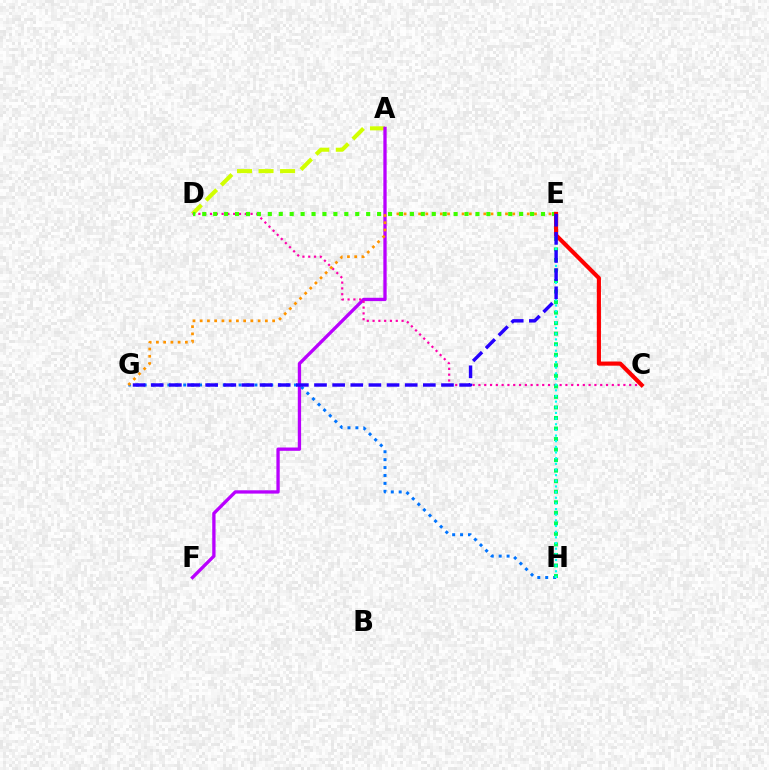{('A', 'D'): [{'color': '#d1ff00', 'line_style': 'dashed', 'thickness': 2.92}], ('A', 'F'): [{'color': '#b900ff', 'line_style': 'solid', 'thickness': 2.38}], ('C', 'D'): [{'color': '#ff00ac', 'line_style': 'dotted', 'thickness': 1.58}], ('G', 'H'): [{'color': '#0074ff', 'line_style': 'dotted', 'thickness': 2.15}], ('E', 'G'): [{'color': '#ff9400', 'line_style': 'dotted', 'thickness': 1.97}, {'color': '#2500ff', 'line_style': 'dashed', 'thickness': 2.46}], ('D', 'E'): [{'color': '#3dff00', 'line_style': 'dotted', 'thickness': 2.97}], ('E', 'H'): [{'color': '#00ff5c', 'line_style': 'dotted', 'thickness': 2.86}, {'color': '#00fff6', 'line_style': 'dotted', 'thickness': 1.54}], ('C', 'E'): [{'color': '#ff0000', 'line_style': 'solid', 'thickness': 2.98}]}